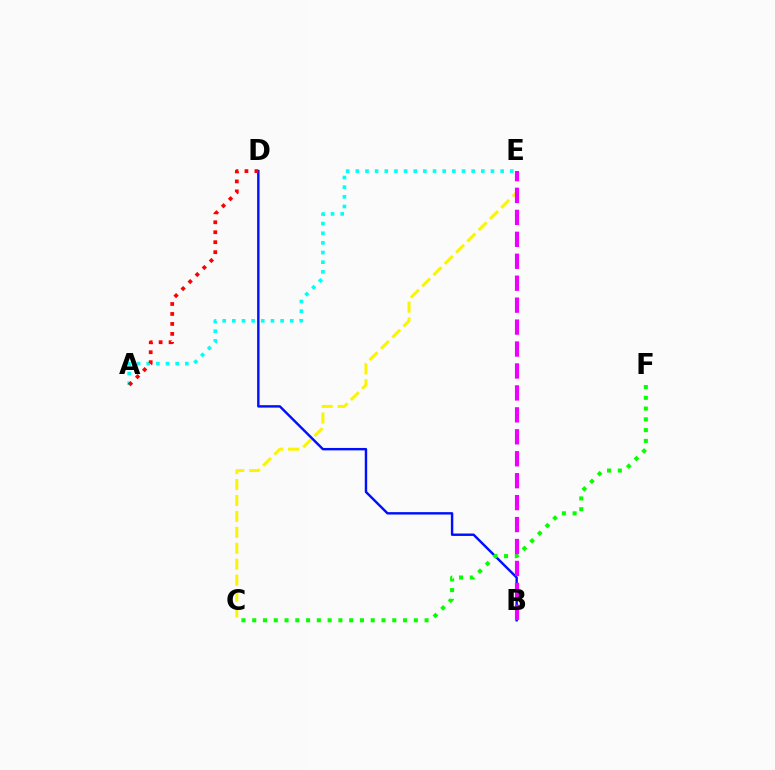{('A', 'E'): [{'color': '#00fff6', 'line_style': 'dotted', 'thickness': 2.62}], ('C', 'E'): [{'color': '#fcf500', 'line_style': 'dashed', 'thickness': 2.16}], ('B', 'D'): [{'color': '#0010ff', 'line_style': 'solid', 'thickness': 1.75}], ('C', 'F'): [{'color': '#08ff00', 'line_style': 'dotted', 'thickness': 2.93}], ('A', 'D'): [{'color': '#ff0000', 'line_style': 'dotted', 'thickness': 2.71}], ('B', 'E'): [{'color': '#ee00ff', 'line_style': 'dashed', 'thickness': 2.98}]}